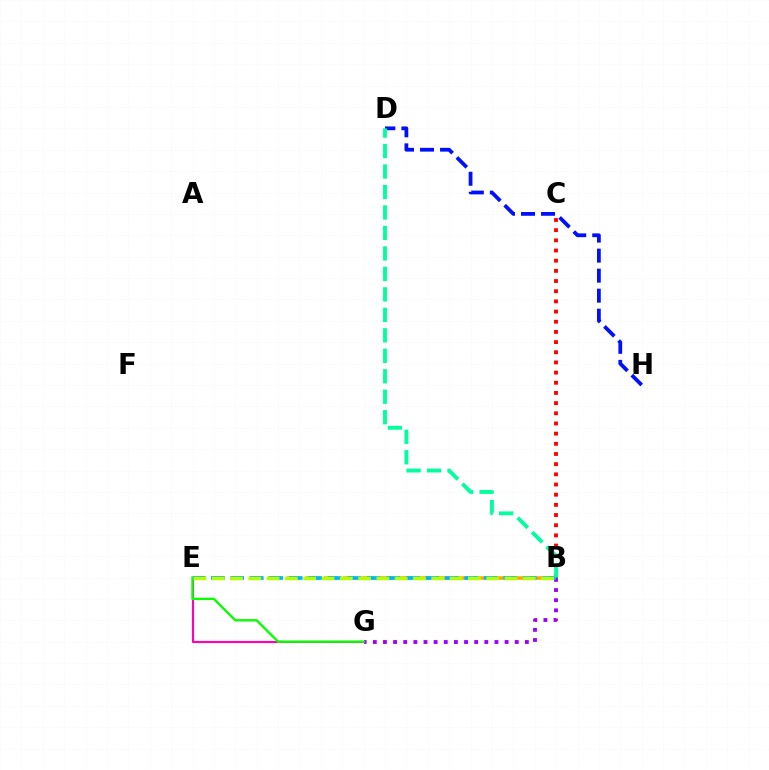{('D', 'H'): [{'color': '#0010ff', 'line_style': 'dashed', 'thickness': 2.72}], ('B', 'E'): [{'color': '#ffa500', 'line_style': 'dashed', 'thickness': 2.54}, {'color': '#00b5ff', 'line_style': 'dashed', 'thickness': 2.65}, {'color': '#b3ff00', 'line_style': 'dashed', 'thickness': 2.49}], ('B', 'C'): [{'color': '#ff0000', 'line_style': 'dotted', 'thickness': 2.76}], ('B', 'G'): [{'color': '#9b00ff', 'line_style': 'dotted', 'thickness': 2.75}], ('E', 'G'): [{'color': '#ff00bd', 'line_style': 'solid', 'thickness': 1.55}, {'color': '#08ff00', 'line_style': 'solid', 'thickness': 1.69}], ('B', 'D'): [{'color': '#00ff9d', 'line_style': 'dashed', 'thickness': 2.78}]}